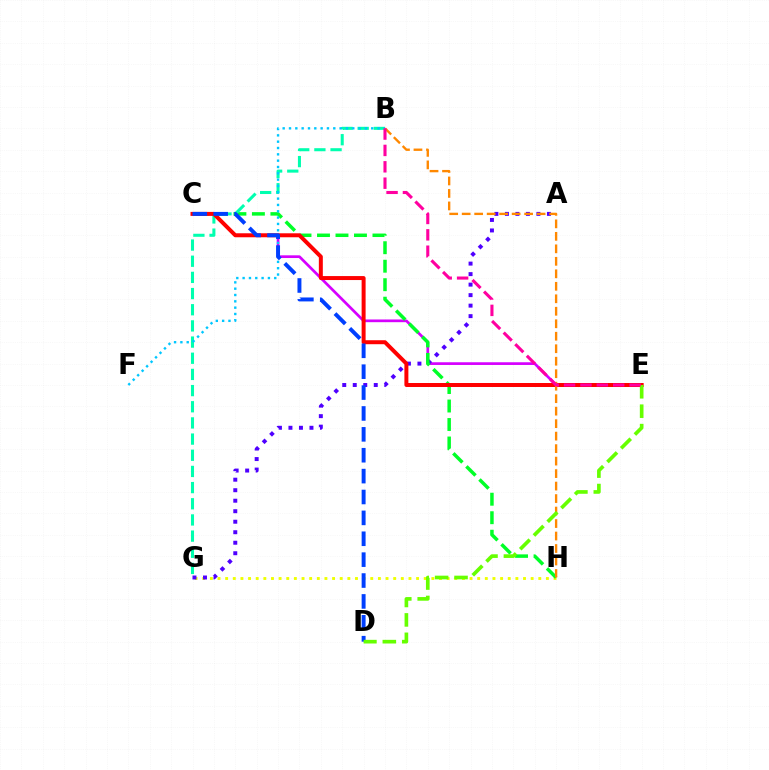{('C', 'E'): [{'color': '#d600ff', 'line_style': 'solid', 'thickness': 1.95}, {'color': '#ff0000', 'line_style': 'solid', 'thickness': 2.87}], ('G', 'H'): [{'color': '#eeff00', 'line_style': 'dotted', 'thickness': 2.08}], ('A', 'G'): [{'color': '#4f00ff', 'line_style': 'dotted', 'thickness': 2.85}], ('C', 'H'): [{'color': '#00ff27', 'line_style': 'dashed', 'thickness': 2.51}], ('B', 'G'): [{'color': '#00ffaf', 'line_style': 'dashed', 'thickness': 2.2}], ('B', 'F'): [{'color': '#00c7ff', 'line_style': 'dotted', 'thickness': 1.72}], ('C', 'D'): [{'color': '#003fff', 'line_style': 'dashed', 'thickness': 2.84}], ('B', 'H'): [{'color': '#ff8800', 'line_style': 'dashed', 'thickness': 1.7}], ('D', 'E'): [{'color': '#66ff00', 'line_style': 'dashed', 'thickness': 2.64}], ('B', 'E'): [{'color': '#ff00a0', 'line_style': 'dashed', 'thickness': 2.23}]}